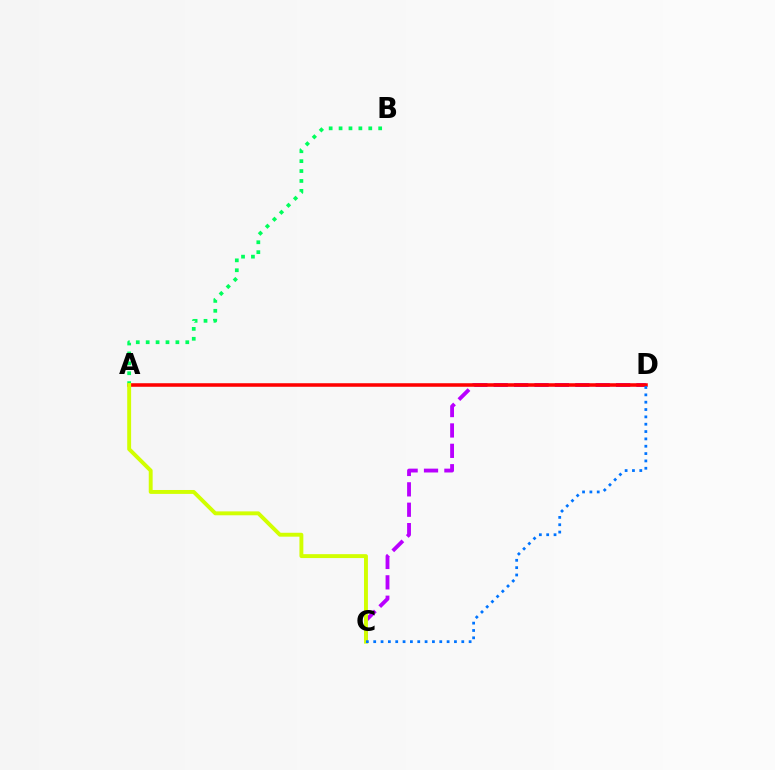{('C', 'D'): [{'color': '#b900ff', 'line_style': 'dashed', 'thickness': 2.77}, {'color': '#0074ff', 'line_style': 'dotted', 'thickness': 1.99}], ('A', 'D'): [{'color': '#ff0000', 'line_style': 'solid', 'thickness': 2.55}], ('A', 'B'): [{'color': '#00ff5c', 'line_style': 'dotted', 'thickness': 2.69}], ('A', 'C'): [{'color': '#d1ff00', 'line_style': 'solid', 'thickness': 2.81}]}